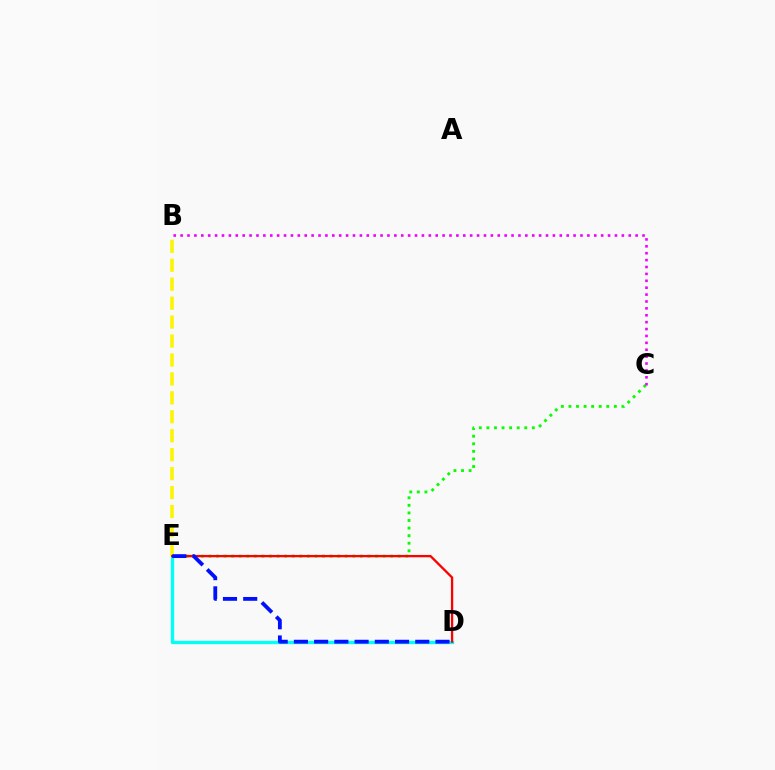{('D', 'E'): [{'color': '#00fff6', 'line_style': 'solid', 'thickness': 2.4}, {'color': '#ff0000', 'line_style': 'solid', 'thickness': 1.67}, {'color': '#0010ff', 'line_style': 'dashed', 'thickness': 2.75}], ('C', 'E'): [{'color': '#08ff00', 'line_style': 'dotted', 'thickness': 2.06}], ('B', 'E'): [{'color': '#fcf500', 'line_style': 'dashed', 'thickness': 2.57}], ('B', 'C'): [{'color': '#ee00ff', 'line_style': 'dotted', 'thickness': 1.87}]}